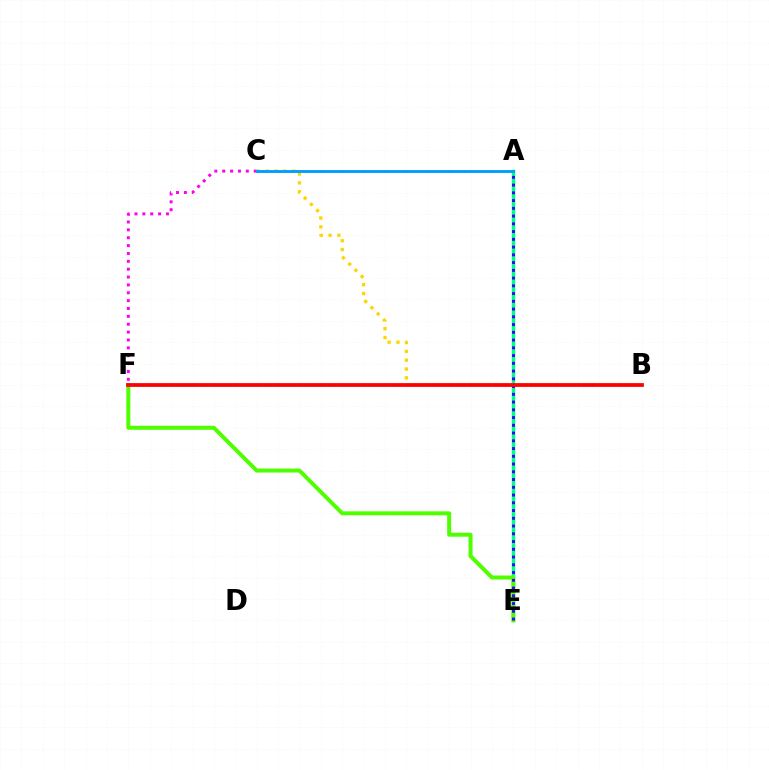{('B', 'C'): [{'color': '#ffd500', 'line_style': 'dotted', 'thickness': 2.39}], ('A', 'E'): [{'color': '#00ff86', 'line_style': 'solid', 'thickness': 2.48}, {'color': '#3700ff', 'line_style': 'dotted', 'thickness': 2.11}], ('E', 'F'): [{'color': '#4fff00', 'line_style': 'solid', 'thickness': 2.87}], ('C', 'F'): [{'color': '#ff00ed', 'line_style': 'dotted', 'thickness': 2.14}], ('A', 'C'): [{'color': '#009eff', 'line_style': 'solid', 'thickness': 2.09}], ('B', 'F'): [{'color': '#ff0000', 'line_style': 'solid', 'thickness': 2.7}]}